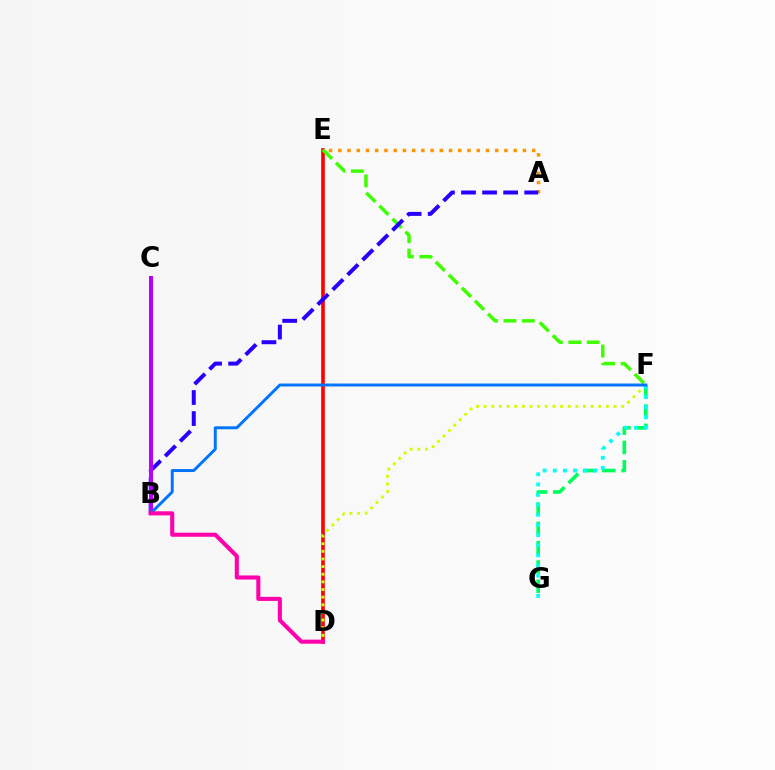{('A', 'E'): [{'color': '#ff9400', 'line_style': 'dotted', 'thickness': 2.51}], ('D', 'E'): [{'color': '#ff0000', 'line_style': 'solid', 'thickness': 2.61}], ('F', 'G'): [{'color': '#00ff5c', 'line_style': 'dashed', 'thickness': 2.62}, {'color': '#00fff6', 'line_style': 'dotted', 'thickness': 2.75}], ('D', 'F'): [{'color': '#d1ff00', 'line_style': 'dotted', 'thickness': 2.07}], ('E', 'F'): [{'color': '#3dff00', 'line_style': 'dashed', 'thickness': 2.5}], ('A', 'B'): [{'color': '#2500ff', 'line_style': 'dashed', 'thickness': 2.86}], ('B', 'C'): [{'color': '#b900ff', 'line_style': 'solid', 'thickness': 2.87}], ('B', 'F'): [{'color': '#0074ff', 'line_style': 'solid', 'thickness': 2.12}], ('B', 'D'): [{'color': '#ff00ac', 'line_style': 'solid', 'thickness': 2.94}]}